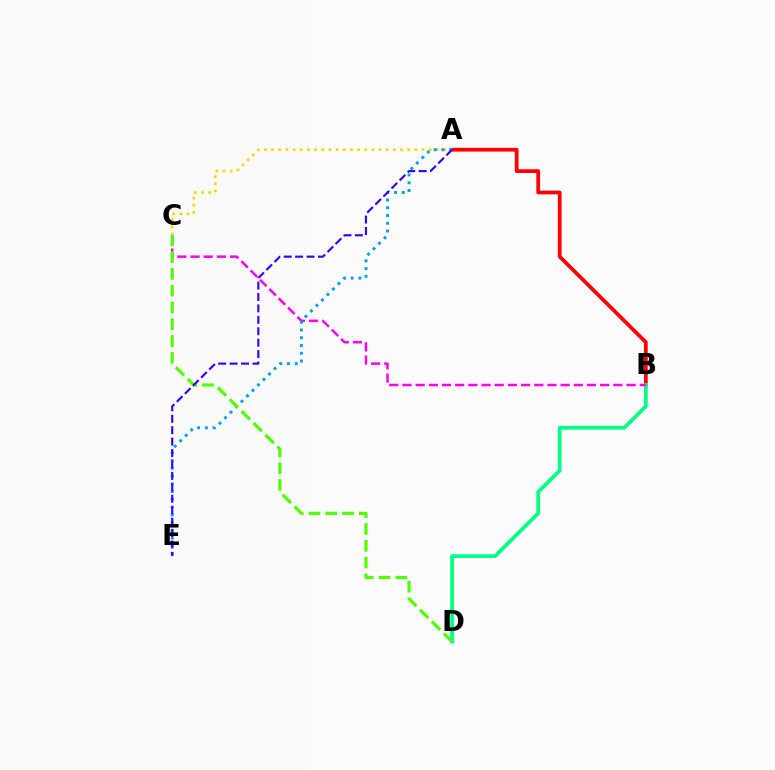{('A', 'B'): [{'color': '#ff0000', 'line_style': 'solid', 'thickness': 2.7}], ('B', 'D'): [{'color': '#00ff86', 'line_style': 'solid', 'thickness': 2.69}], ('A', 'C'): [{'color': '#ffd500', 'line_style': 'dotted', 'thickness': 1.95}], ('B', 'C'): [{'color': '#ff00ed', 'line_style': 'dashed', 'thickness': 1.79}], ('A', 'E'): [{'color': '#009eff', 'line_style': 'dotted', 'thickness': 2.11}, {'color': '#3700ff', 'line_style': 'dashed', 'thickness': 1.55}], ('C', 'D'): [{'color': '#4fff00', 'line_style': 'dashed', 'thickness': 2.28}]}